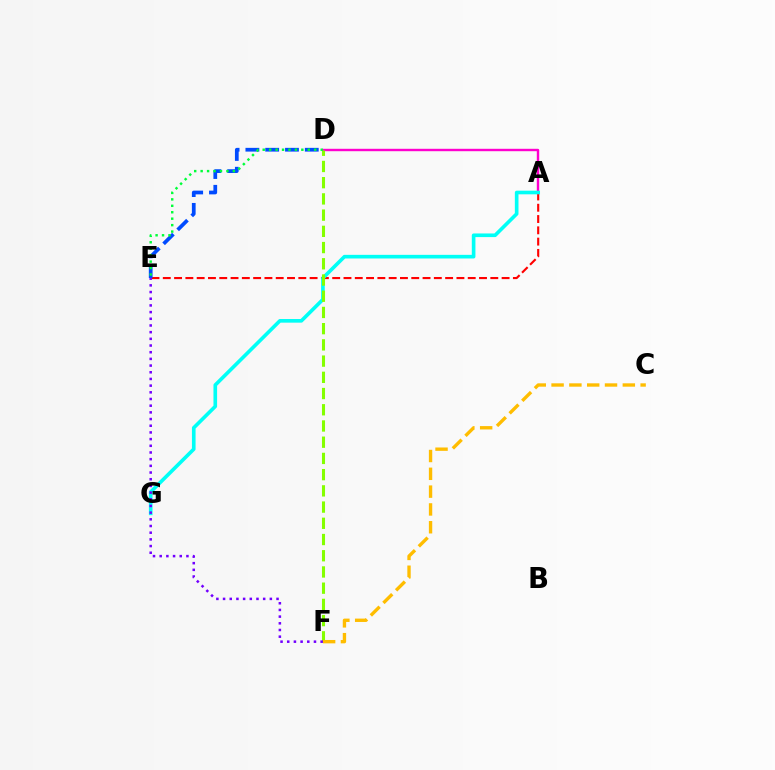{('A', 'D'): [{'color': '#ff00cf', 'line_style': 'solid', 'thickness': 1.74}], ('A', 'E'): [{'color': '#ff0000', 'line_style': 'dashed', 'thickness': 1.53}], ('A', 'G'): [{'color': '#00fff6', 'line_style': 'solid', 'thickness': 2.62}], ('D', 'F'): [{'color': '#84ff00', 'line_style': 'dashed', 'thickness': 2.2}], ('D', 'E'): [{'color': '#004bff', 'line_style': 'dashed', 'thickness': 2.69}, {'color': '#00ff39', 'line_style': 'dotted', 'thickness': 1.75}], ('C', 'F'): [{'color': '#ffbd00', 'line_style': 'dashed', 'thickness': 2.42}], ('E', 'F'): [{'color': '#7200ff', 'line_style': 'dotted', 'thickness': 1.82}]}